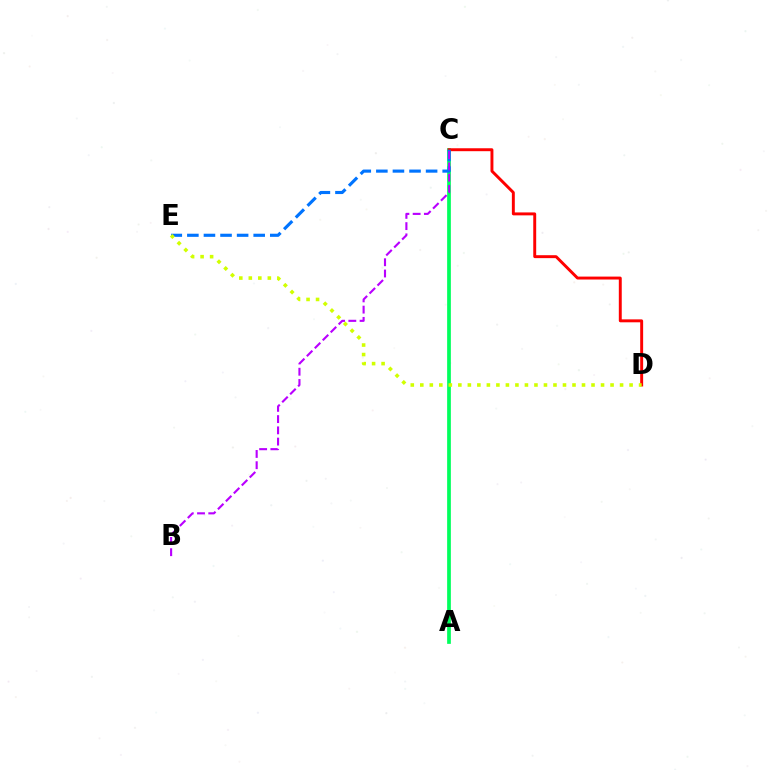{('A', 'C'): [{'color': '#00ff5c', 'line_style': 'solid', 'thickness': 2.68}], ('C', 'D'): [{'color': '#ff0000', 'line_style': 'solid', 'thickness': 2.11}], ('C', 'E'): [{'color': '#0074ff', 'line_style': 'dashed', 'thickness': 2.25}], ('D', 'E'): [{'color': '#d1ff00', 'line_style': 'dotted', 'thickness': 2.58}], ('B', 'C'): [{'color': '#b900ff', 'line_style': 'dashed', 'thickness': 1.53}]}